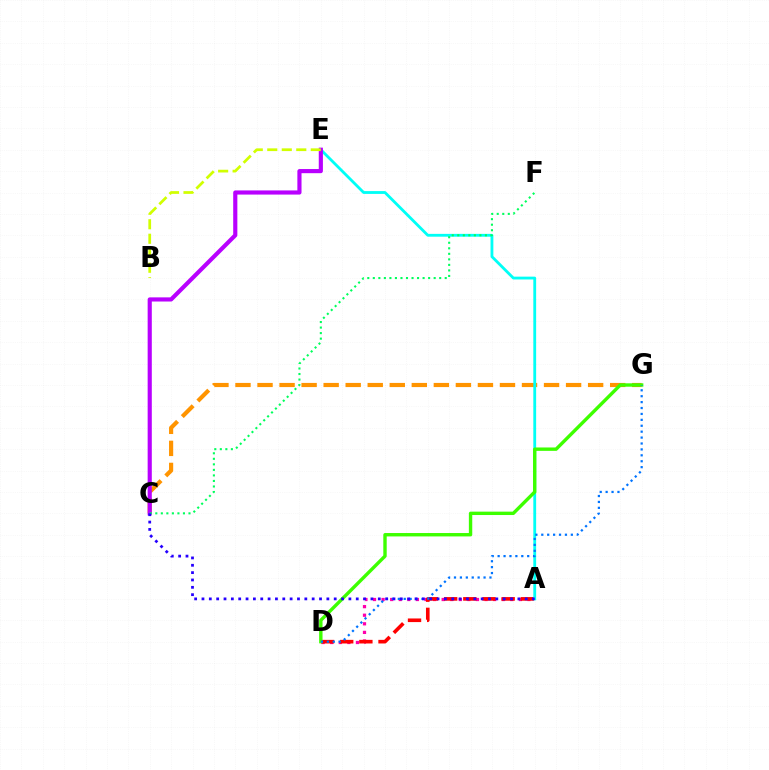{('A', 'D'): [{'color': '#ff00ac', 'line_style': 'dotted', 'thickness': 2.33}, {'color': '#ff0000', 'line_style': 'dashed', 'thickness': 2.6}], ('C', 'G'): [{'color': '#ff9400', 'line_style': 'dashed', 'thickness': 2.99}], ('A', 'E'): [{'color': '#00fff6', 'line_style': 'solid', 'thickness': 2.03}], ('C', 'E'): [{'color': '#b900ff', 'line_style': 'solid', 'thickness': 2.99}], ('D', 'G'): [{'color': '#3dff00', 'line_style': 'solid', 'thickness': 2.44}, {'color': '#0074ff', 'line_style': 'dotted', 'thickness': 1.61}], ('C', 'F'): [{'color': '#00ff5c', 'line_style': 'dotted', 'thickness': 1.5}], ('A', 'C'): [{'color': '#2500ff', 'line_style': 'dotted', 'thickness': 2.0}], ('B', 'E'): [{'color': '#d1ff00', 'line_style': 'dashed', 'thickness': 1.97}]}